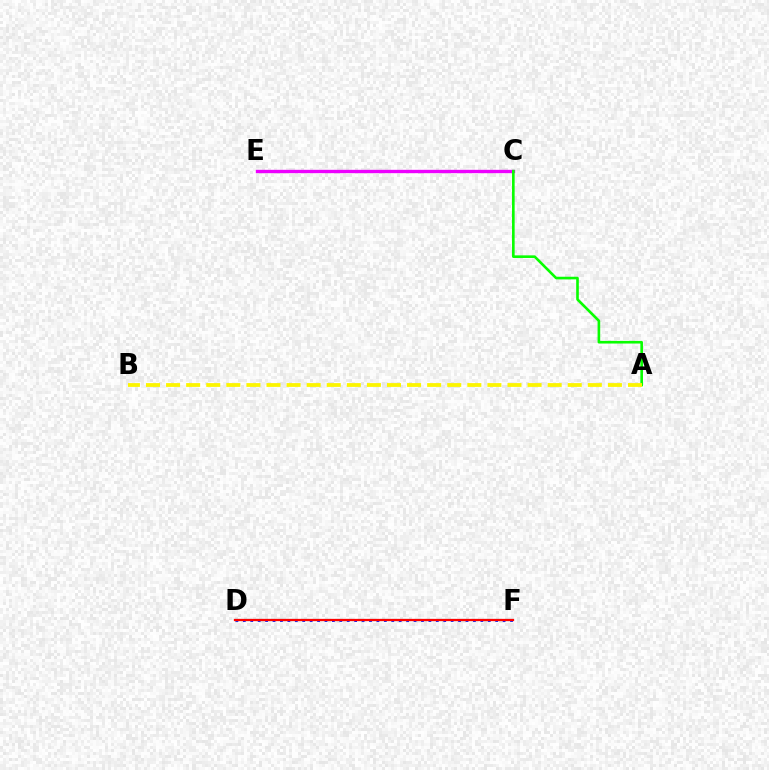{('D', 'F'): [{'color': '#0010ff', 'line_style': 'dotted', 'thickness': 2.02}, {'color': '#00fff6', 'line_style': 'dashed', 'thickness': 1.54}, {'color': '#ff0000', 'line_style': 'solid', 'thickness': 1.64}], ('C', 'E'): [{'color': '#ee00ff', 'line_style': 'solid', 'thickness': 2.41}], ('A', 'C'): [{'color': '#08ff00', 'line_style': 'solid', 'thickness': 1.89}], ('A', 'B'): [{'color': '#fcf500', 'line_style': 'dashed', 'thickness': 2.73}]}